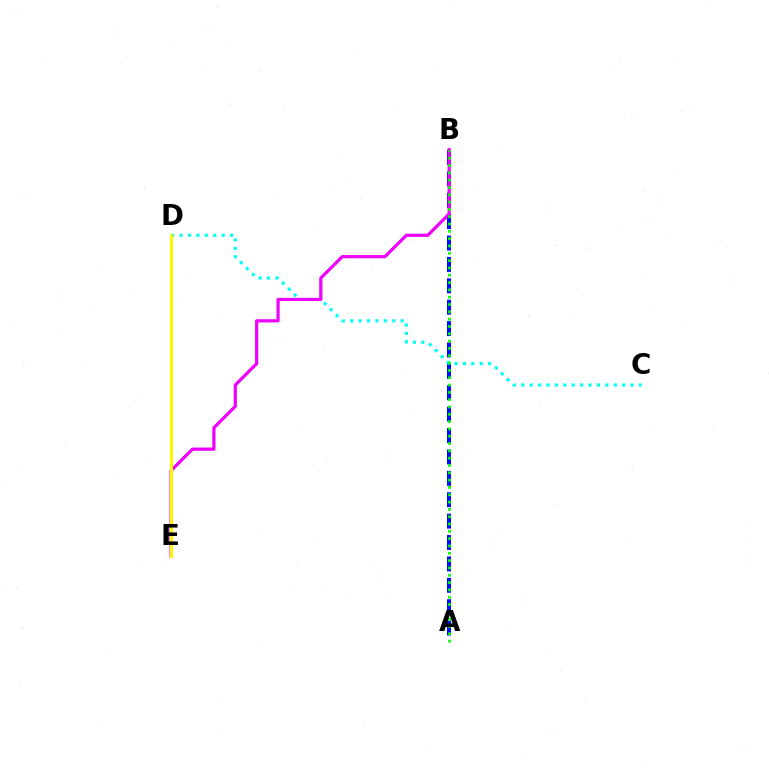{('A', 'B'): [{'color': '#0010ff', 'line_style': 'dashed', 'thickness': 2.91}, {'color': '#08ff00', 'line_style': 'dotted', 'thickness': 1.99}], ('C', 'D'): [{'color': '#00fff6', 'line_style': 'dotted', 'thickness': 2.28}], ('B', 'E'): [{'color': '#ee00ff', 'line_style': 'solid', 'thickness': 2.31}], ('D', 'E'): [{'color': '#ff0000', 'line_style': 'dotted', 'thickness': 1.91}, {'color': '#fcf500', 'line_style': 'solid', 'thickness': 2.22}]}